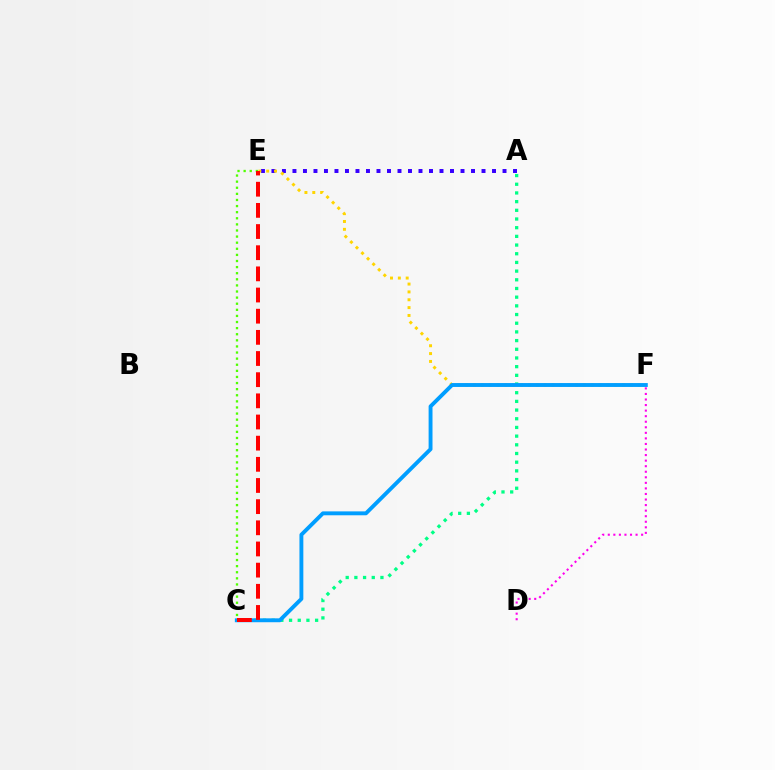{('A', 'E'): [{'color': '#3700ff', 'line_style': 'dotted', 'thickness': 2.85}], ('D', 'F'): [{'color': '#ff00ed', 'line_style': 'dotted', 'thickness': 1.51}], ('E', 'F'): [{'color': '#ffd500', 'line_style': 'dotted', 'thickness': 2.13}], ('A', 'C'): [{'color': '#00ff86', 'line_style': 'dotted', 'thickness': 2.36}], ('C', 'E'): [{'color': '#4fff00', 'line_style': 'dotted', 'thickness': 1.66}, {'color': '#ff0000', 'line_style': 'dashed', 'thickness': 2.87}], ('C', 'F'): [{'color': '#009eff', 'line_style': 'solid', 'thickness': 2.8}]}